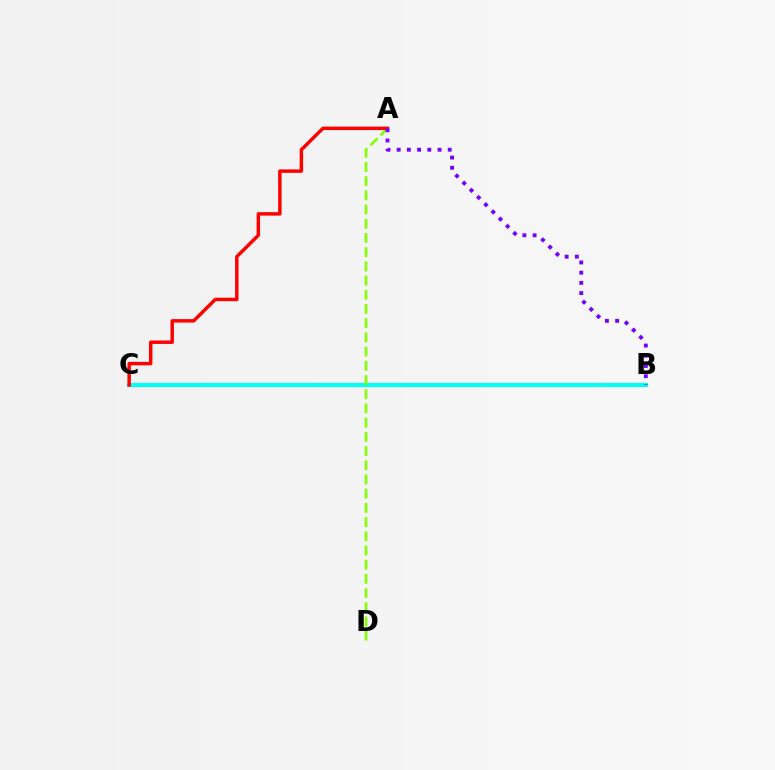{('B', 'C'): [{'color': '#00fff6', 'line_style': 'solid', 'thickness': 2.97}], ('A', 'D'): [{'color': '#84ff00', 'line_style': 'dashed', 'thickness': 1.93}], ('A', 'C'): [{'color': '#ff0000', 'line_style': 'solid', 'thickness': 2.48}], ('A', 'B'): [{'color': '#7200ff', 'line_style': 'dotted', 'thickness': 2.77}]}